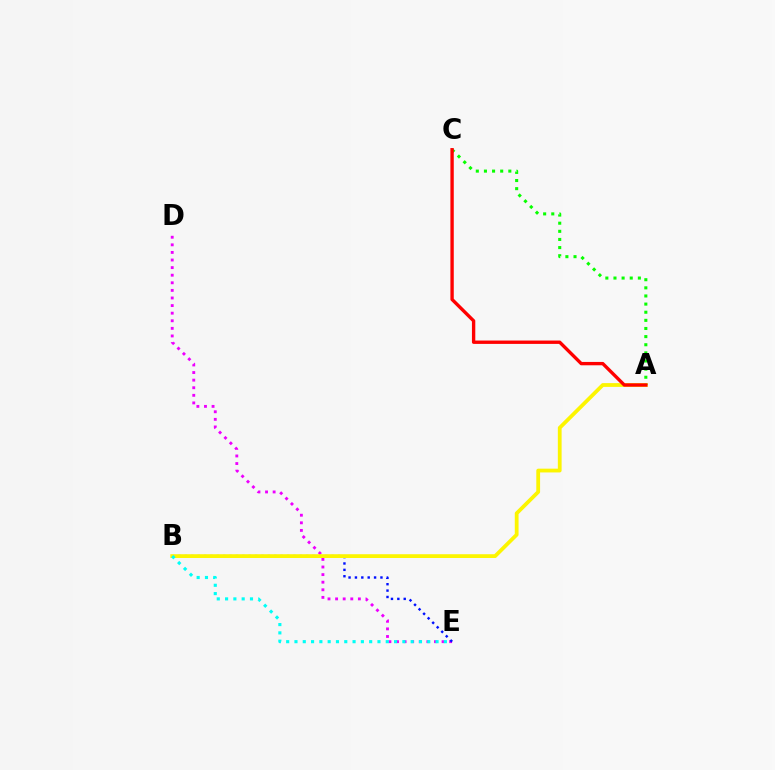{('D', 'E'): [{'color': '#ee00ff', 'line_style': 'dotted', 'thickness': 2.06}], ('B', 'E'): [{'color': '#0010ff', 'line_style': 'dotted', 'thickness': 1.73}, {'color': '#00fff6', 'line_style': 'dotted', 'thickness': 2.26}], ('A', 'B'): [{'color': '#fcf500', 'line_style': 'solid', 'thickness': 2.72}], ('A', 'C'): [{'color': '#08ff00', 'line_style': 'dotted', 'thickness': 2.21}, {'color': '#ff0000', 'line_style': 'solid', 'thickness': 2.42}]}